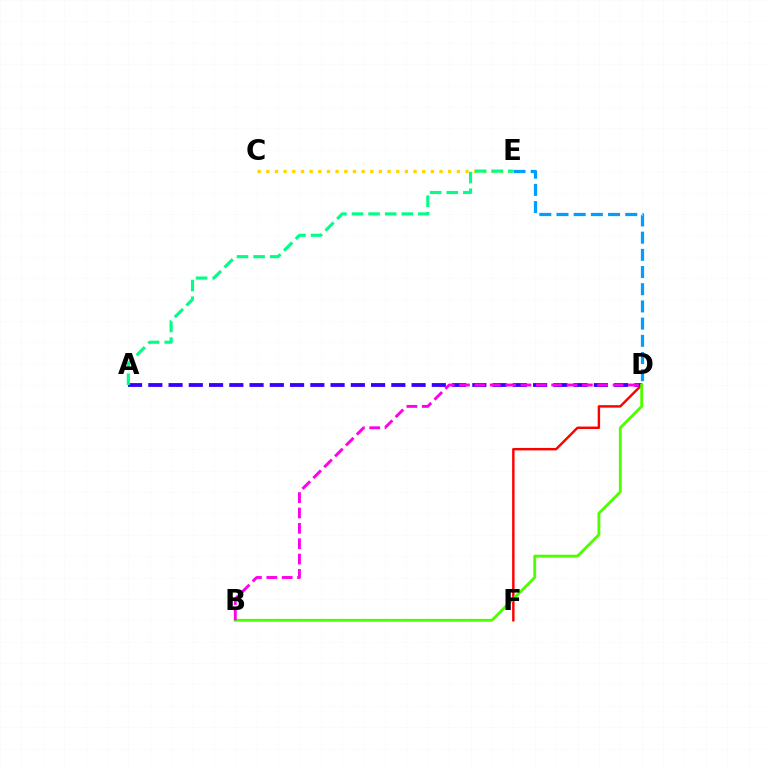{('A', 'D'): [{'color': '#3700ff', 'line_style': 'dashed', 'thickness': 2.75}], ('D', 'F'): [{'color': '#ff0000', 'line_style': 'solid', 'thickness': 1.75}], ('C', 'E'): [{'color': '#ffd500', 'line_style': 'dotted', 'thickness': 2.35}], ('D', 'E'): [{'color': '#009eff', 'line_style': 'dashed', 'thickness': 2.34}], ('B', 'D'): [{'color': '#4fff00', 'line_style': 'solid', 'thickness': 2.04}, {'color': '#ff00ed', 'line_style': 'dashed', 'thickness': 2.09}], ('A', 'E'): [{'color': '#00ff86', 'line_style': 'dashed', 'thickness': 2.25}]}